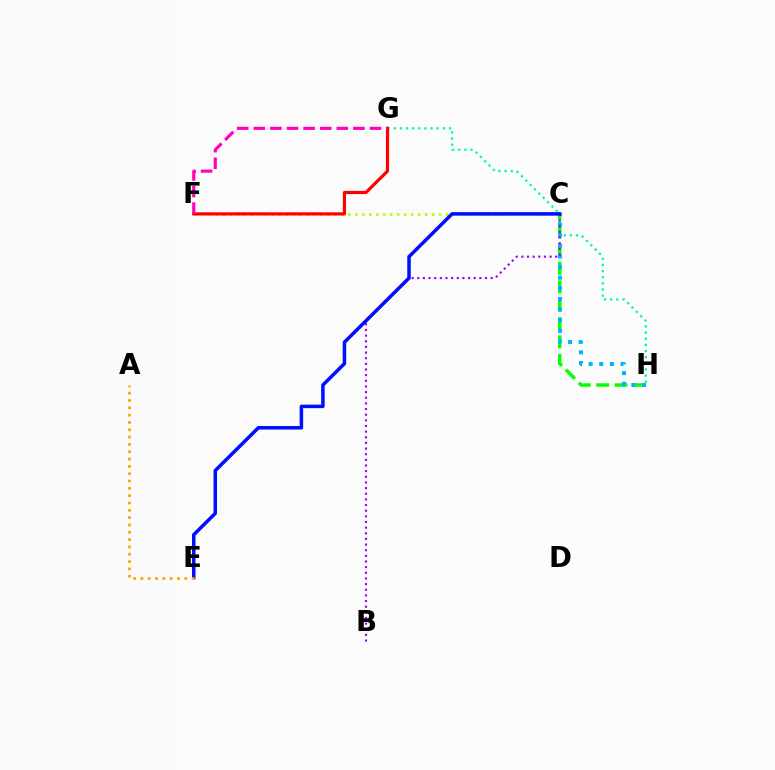{('G', 'H'): [{'color': '#00ff9d', 'line_style': 'dotted', 'thickness': 1.67}], ('C', 'F'): [{'color': '#b3ff00', 'line_style': 'dotted', 'thickness': 1.9}], ('C', 'H'): [{'color': '#08ff00', 'line_style': 'dashed', 'thickness': 2.5}, {'color': '#00b5ff', 'line_style': 'dotted', 'thickness': 2.89}], ('F', 'G'): [{'color': '#ff0000', 'line_style': 'solid', 'thickness': 2.29}, {'color': '#ff00bd', 'line_style': 'dashed', 'thickness': 2.25}], ('B', 'C'): [{'color': '#9b00ff', 'line_style': 'dotted', 'thickness': 1.53}], ('C', 'E'): [{'color': '#0010ff', 'line_style': 'solid', 'thickness': 2.53}], ('A', 'E'): [{'color': '#ffa500', 'line_style': 'dotted', 'thickness': 1.99}]}